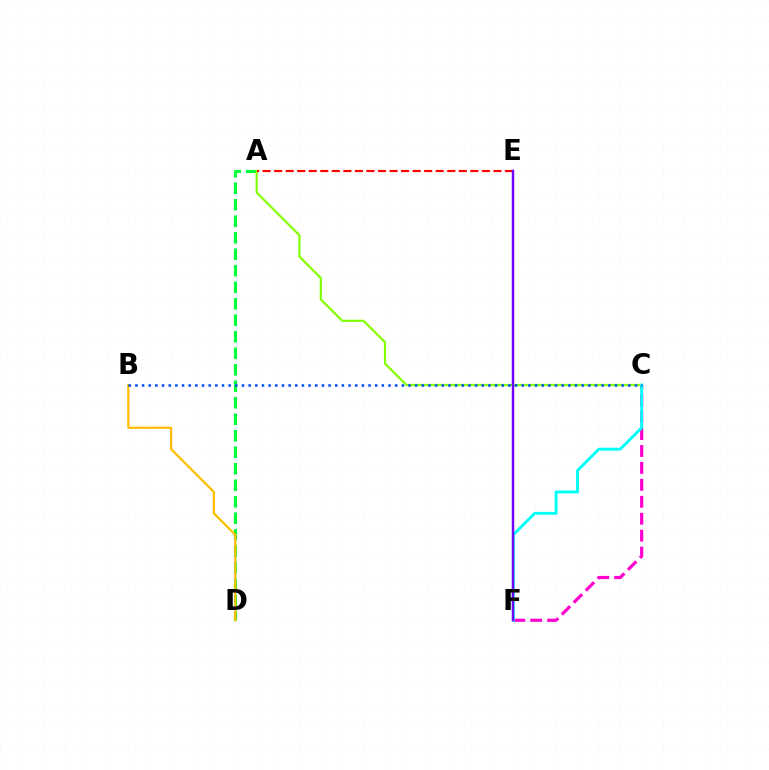{('C', 'F'): [{'color': '#ff00cf', 'line_style': 'dashed', 'thickness': 2.3}, {'color': '#00fff6', 'line_style': 'solid', 'thickness': 2.09}], ('A', 'D'): [{'color': '#00ff39', 'line_style': 'dashed', 'thickness': 2.24}], ('B', 'D'): [{'color': '#ffbd00', 'line_style': 'solid', 'thickness': 1.61}], ('A', 'C'): [{'color': '#84ff00', 'line_style': 'solid', 'thickness': 1.59}], ('A', 'E'): [{'color': '#ff0000', 'line_style': 'dashed', 'thickness': 1.57}], ('B', 'C'): [{'color': '#004bff', 'line_style': 'dotted', 'thickness': 1.81}], ('E', 'F'): [{'color': '#7200ff', 'line_style': 'solid', 'thickness': 1.77}]}